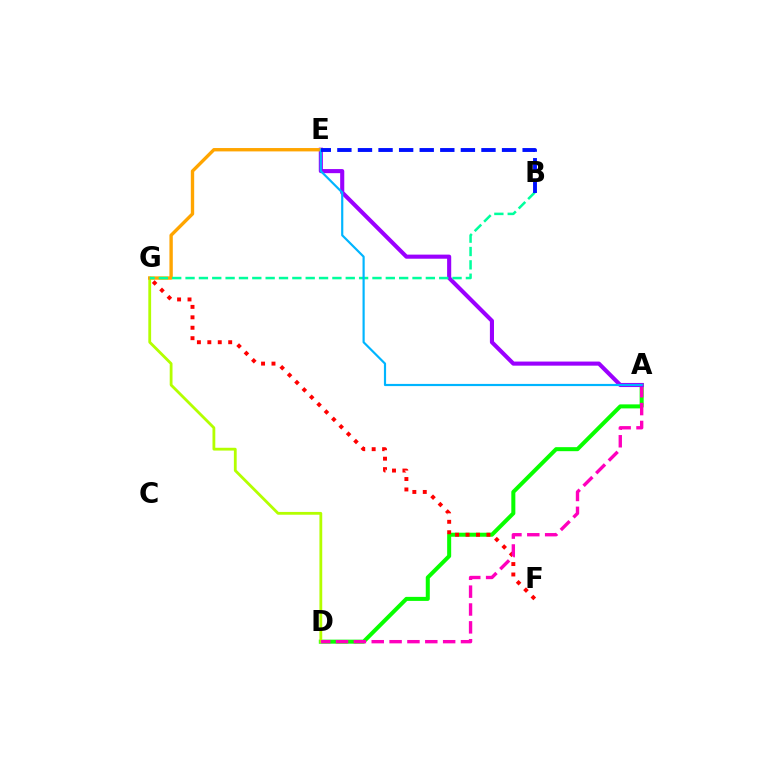{('A', 'D'): [{'color': '#08ff00', 'line_style': 'solid', 'thickness': 2.89}, {'color': '#ff00bd', 'line_style': 'dashed', 'thickness': 2.43}], ('D', 'G'): [{'color': '#b3ff00', 'line_style': 'solid', 'thickness': 2.02}], ('F', 'G'): [{'color': '#ff0000', 'line_style': 'dotted', 'thickness': 2.83}], ('A', 'E'): [{'color': '#9b00ff', 'line_style': 'solid', 'thickness': 2.95}, {'color': '#00b5ff', 'line_style': 'solid', 'thickness': 1.57}], ('E', 'G'): [{'color': '#ffa500', 'line_style': 'solid', 'thickness': 2.42}], ('B', 'G'): [{'color': '#00ff9d', 'line_style': 'dashed', 'thickness': 1.81}], ('B', 'E'): [{'color': '#0010ff', 'line_style': 'dashed', 'thickness': 2.8}]}